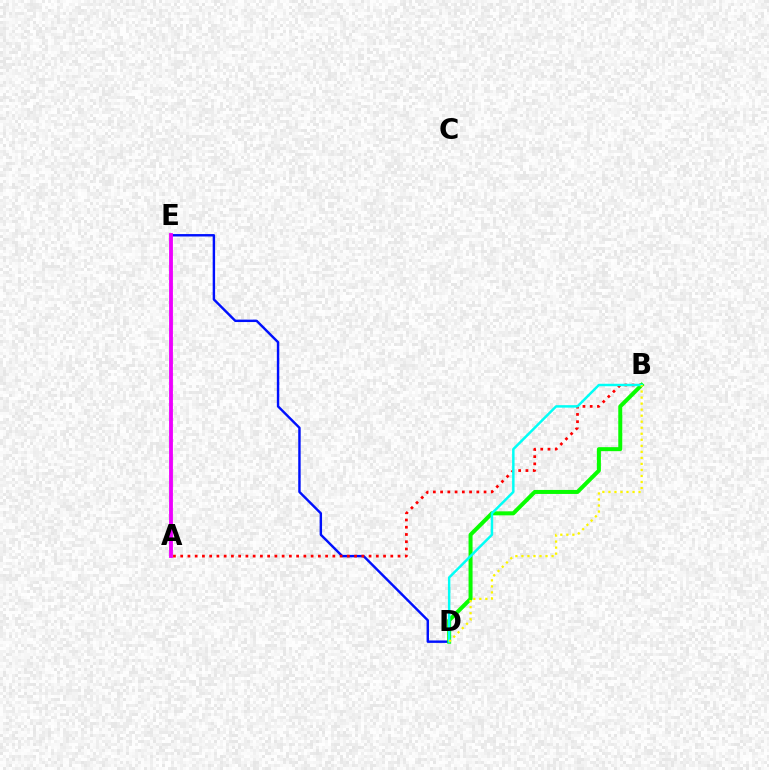{('D', 'E'): [{'color': '#0010ff', 'line_style': 'solid', 'thickness': 1.75}], ('A', 'B'): [{'color': '#ff0000', 'line_style': 'dotted', 'thickness': 1.97}], ('B', 'D'): [{'color': '#08ff00', 'line_style': 'solid', 'thickness': 2.88}, {'color': '#00fff6', 'line_style': 'solid', 'thickness': 1.78}, {'color': '#fcf500', 'line_style': 'dotted', 'thickness': 1.64}], ('A', 'E'): [{'color': '#ee00ff', 'line_style': 'solid', 'thickness': 2.76}]}